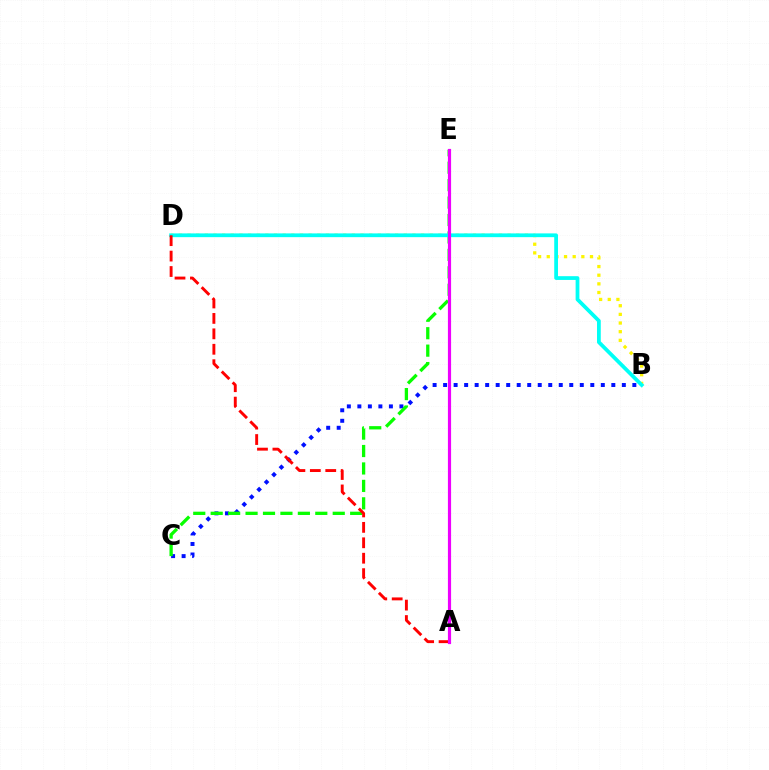{('B', 'C'): [{'color': '#0010ff', 'line_style': 'dotted', 'thickness': 2.86}], ('C', 'E'): [{'color': '#08ff00', 'line_style': 'dashed', 'thickness': 2.37}], ('B', 'D'): [{'color': '#fcf500', 'line_style': 'dotted', 'thickness': 2.35}, {'color': '#00fff6', 'line_style': 'solid', 'thickness': 2.71}], ('A', 'D'): [{'color': '#ff0000', 'line_style': 'dashed', 'thickness': 2.1}], ('A', 'E'): [{'color': '#ee00ff', 'line_style': 'solid', 'thickness': 2.29}]}